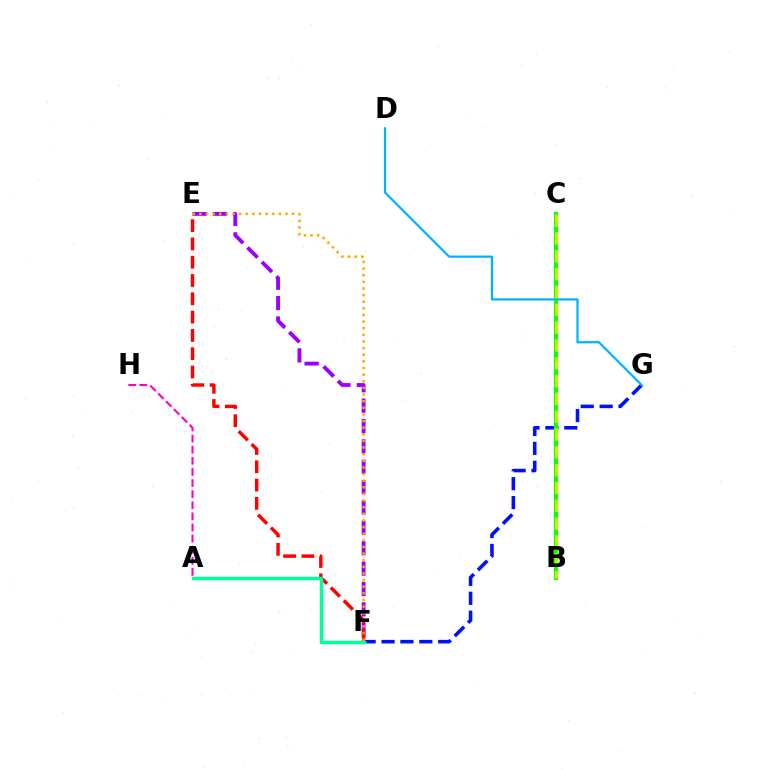{('A', 'H'): [{'color': '#ff00bd', 'line_style': 'dashed', 'thickness': 1.51}], ('E', 'F'): [{'color': '#9b00ff', 'line_style': 'dashed', 'thickness': 2.77}, {'color': '#ff0000', 'line_style': 'dashed', 'thickness': 2.49}, {'color': '#ffa500', 'line_style': 'dotted', 'thickness': 1.8}], ('F', 'G'): [{'color': '#0010ff', 'line_style': 'dashed', 'thickness': 2.57}], ('B', 'C'): [{'color': '#08ff00', 'line_style': 'solid', 'thickness': 2.9}, {'color': '#b3ff00', 'line_style': 'dashed', 'thickness': 2.42}], ('D', 'G'): [{'color': '#00b5ff', 'line_style': 'solid', 'thickness': 1.62}], ('A', 'F'): [{'color': '#00ff9d', 'line_style': 'solid', 'thickness': 2.49}]}